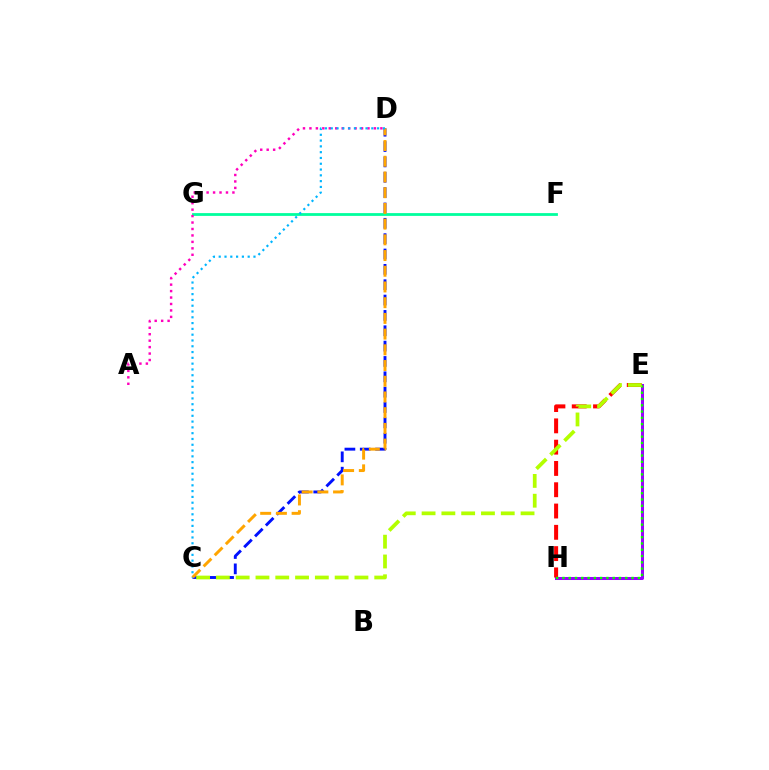{('C', 'D'): [{'color': '#0010ff', 'line_style': 'dashed', 'thickness': 2.09}, {'color': '#ffa500', 'line_style': 'dashed', 'thickness': 2.13}, {'color': '#00b5ff', 'line_style': 'dotted', 'thickness': 1.57}], ('F', 'G'): [{'color': '#00ff9d', 'line_style': 'solid', 'thickness': 2.01}], ('E', 'H'): [{'color': '#9b00ff', 'line_style': 'solid', 'thickness': 2.17}, {'color': '#ff0000', 'line_style': 'dashed', 'thickness': 2.89}, {'color': '#08ff00', 'line_style': 'dotted', 'thickness': 1.71}], ('A', 'D'): [{'color': '#ff00bd', 'line_style': 'dotted', 'thickness': 1.75}], ('C', 'E'): [{'color': '#b3ff00', 'line_style': 'dashed', 'thickness': 2.69}]}